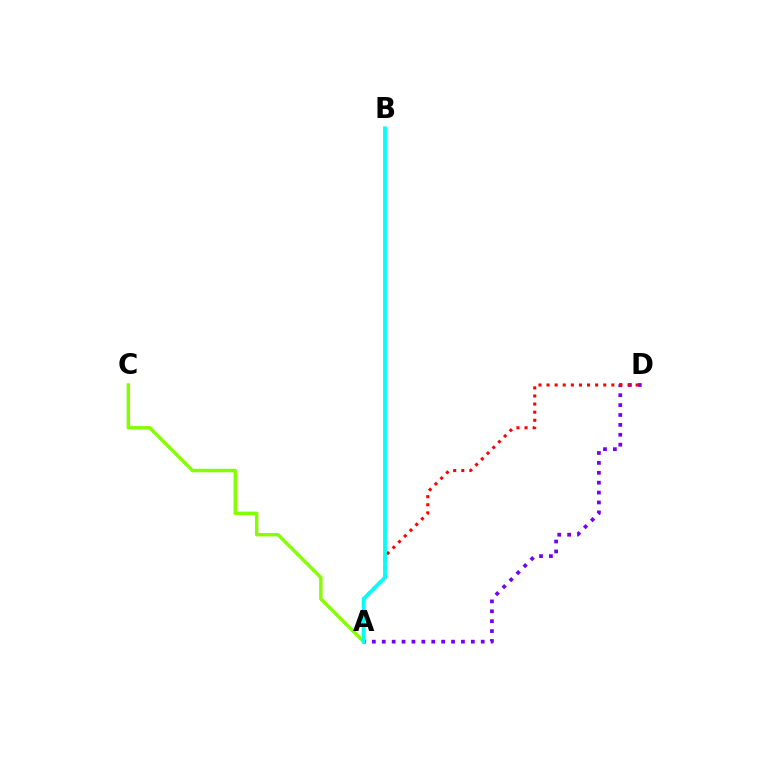{('A', 'C'): [{'color': '#84ff00', 'line_style': 'solid', 'thickness': 2.47}], ('A', 'D'): [{'color': '#7200ff', 'line_style': 'dotted', 'thickness': 2.69}, {'color': '#ff0000', 'line_style': 'dotted', 'thickness': 2.2}], ('A', 'B'): [{'color': '#00fff6', 'line_style': 'solid', 'thickness': 2.74}]}